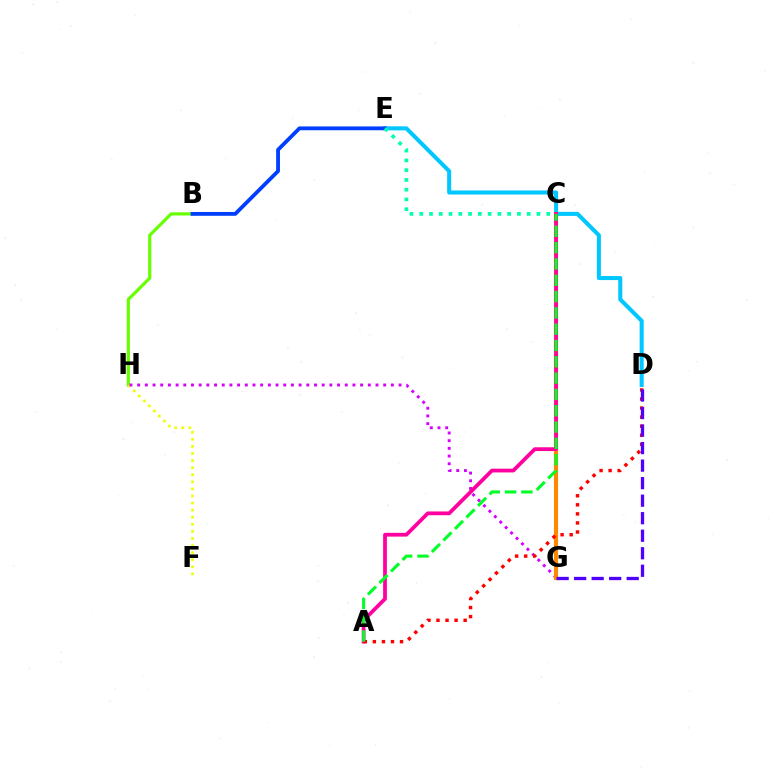{('D', 'E'): [{'color': '#00c7ff', 'line_style': 'solid', 'thickness': 2.91}], ('B', 'H'): [{'color': '#66ff00', 'line_style': 'solid', 'thickness': 2.29}], ('F', 'H'): [{'color': '#eeff00', 'line_style': 'dotted', 'thickness': 1.92}], ('G', 'H'): [{'color': '#d600ff', 'line_style': 'dotted', 'thickness': 2.09}], ('C', 'G'): [{'color': '#ff8800', 'line_style': 'solid', 'thickness': 2.97}], ('B', 'E'): [{'color': '#003fff', 'line_style': 'solid', 'thickness': 2.74}], ('A', 'C'): [{'color': '#ff00a0', 'line_style': 'solid', 'thickness': 2.71}, {'color': '#00ff27', 'line_style': 'dashed', 'thickness': 2.22}], ('C', 'E'): [{'color': '#00ffaf', 'line_style': 'dotted', 'thickness': 2.65}], ('A', 'D'): [{'color': '#ff0000', 'line_style': 'dotted', 'thickness': 2.46}], ('D', 'G'): [{'color': '#4f00ff', 'line_style': 'dashed', 'thickness': 2.38}]}